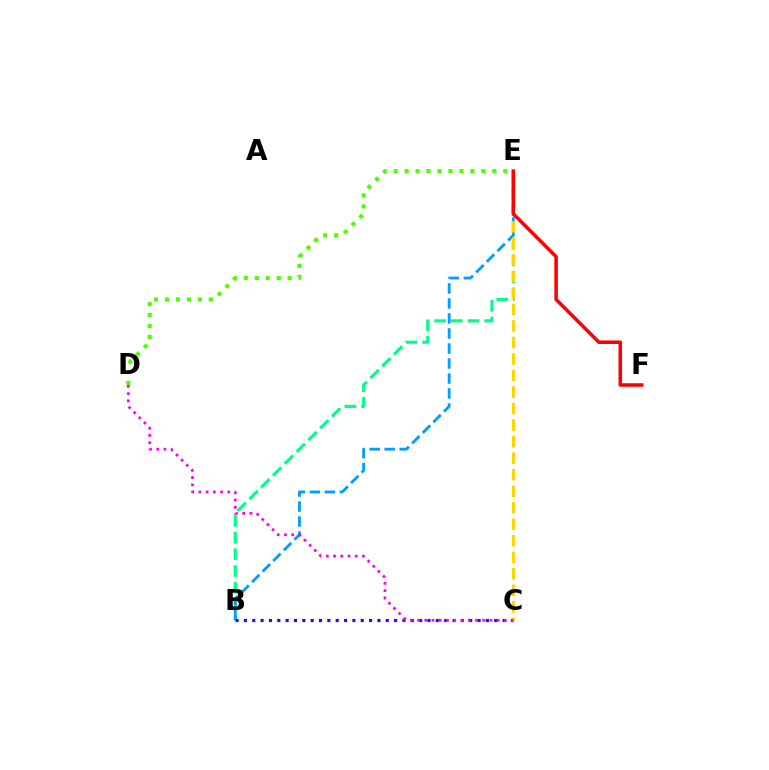{('B', 'E'): [{'color': '#00ff86', 'line_style': 'dashed', 'thickness': 2.27}, {'color': '#009eff', 'line_style': 'dashed', 'thickness': 2.04}], ('B', 'C'): [{'color': '#3700ff', 'line_style': 'dotted', 'thickness': 2.27}], ('C', 'E'): [{'color': '#ffd500', 'line_style': 'dashed', 'thickness': 2.24}], ('D', 'E'): [{'color': '#4fff00', 'line_style': 'dotted', 'thickness': 2.98}], ('C', 'D'): [{'color': '#ff00ed', 'line_style': 'dotted', 'thickness': 1.97}], ('E', 'F'): [{'color': '#ff0000', 'line_style': 'solid', 'thickness': 2.54}]}